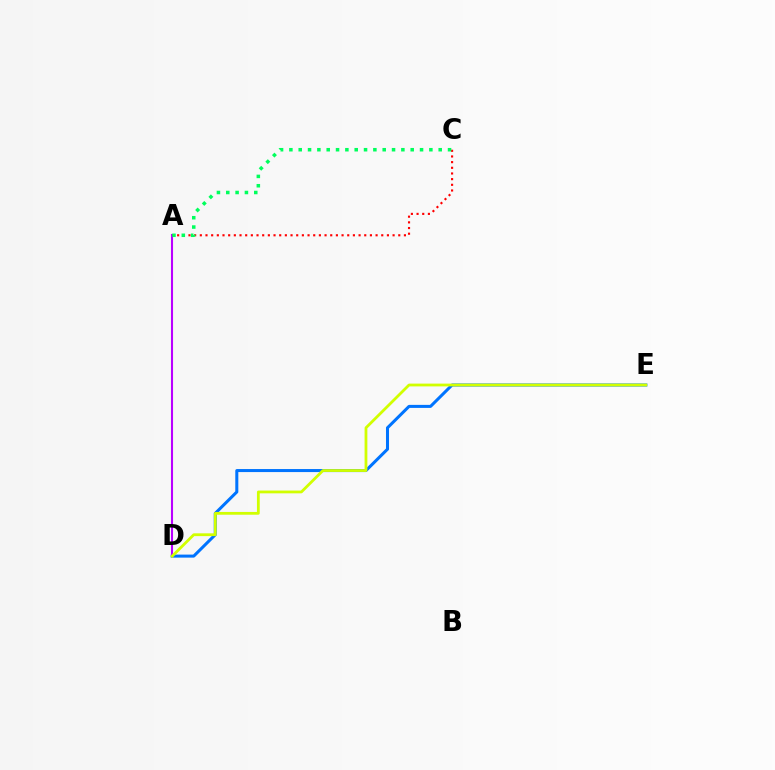{('D', 'E'): [{'color': '#0074ff', 'line_style': 'solid', 'thickness': 2.18}, {'color': '#d1ff00', 'line_style': 'solid', 'thickness': 2.01}], ('A', 'D'): [{'color': '#b900ff', 'line_style': 'solid', 'thickness': 1.5}], ('A', 'C'): [{'color': '#ff0000', 'line_style': 'dotted', 'thickness': 1.54}, {'color': '#00ff5c', 'line_style': 'dotted', 'thickness': 2.54}]}